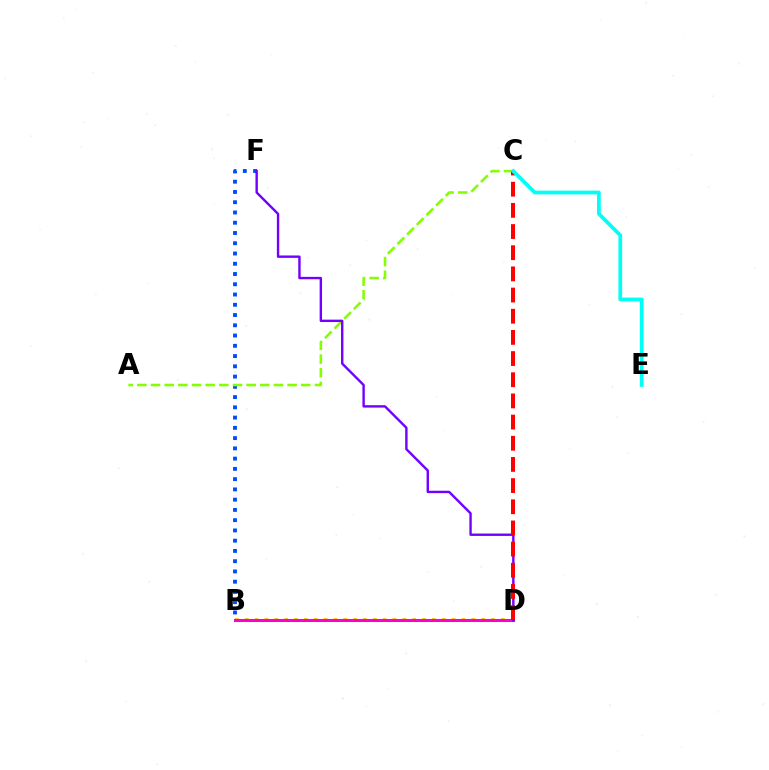{('B', 'D'): [{'color': '#00ff39', 'line_style': 'solid', 'thickness': 2.03}, {'color': '#ffbd00', 'line_style': 'dotted', 'thickness': 2.68}, {'color': '#ff00cf', 'line_style': 'solid', 'thickness': 2.16}], ('B', 'F'): [{'color': '#004bff', 'line_style': 'dotted', 'thickness': 2.79}], ('A', 'C'): [{'color': '#84ff00', 'line_style': 'dashed', 'thickness': 1.86}], ('D', 'F'): [{'color': '#7200ff', 'line_style': 'solid', 'thickness': 1.72}], ('C', 'D'): [{'color': '#ff0000', 'line_style': 'dashed', 'thickness': 2.88}], ('C', 'E'): [{'color': '#00fff6', 'line_style': 'solid', 'thickness': 2.69}]}